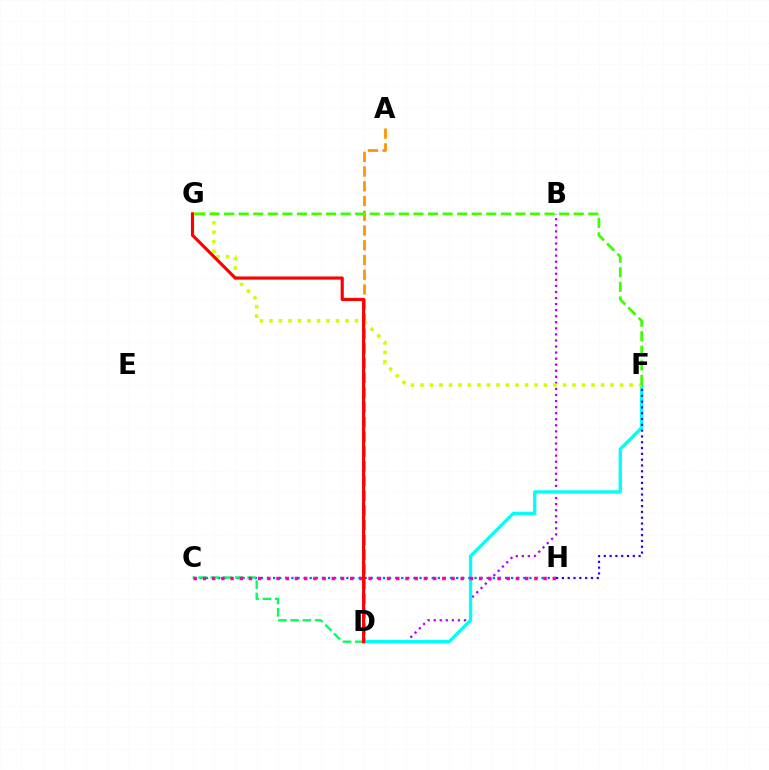{('B', 'D'): [{'color': '#b900ff', 'line_style': 'dotted', 'thickness': 1.65}], ('D', 'F'): [{'color': '#00fff6', 'line_style': 'solid', 'thickness': 2.38}], ('F', 'H'): [{'color': '#2500ff', 'line_style': 'dotted', 'thickness': 1.58}], ('A', 'D'): [{'color': '#ff9400', 'line_style': 'dashed', 'thickness': 2.0}], ('F', 'G'): [{'color': '#d1ff00', 'line_style': 'dotted', 'thickness': 2.58}, {'color': '#3dff00', 'line_style': 'dashed', 'thickness': 1.98}], ('C', 'H'): [{'color': '#0074ff', 'line_style': 'dotted', 'thickness': 1.66}, {'color': '#ff00ac', 'line_style': 'dotted', 'thickness': 2.5}], ('C', 'D'): [{'color': '#00ff5c', 'line_style': 'dashed', 'thickness': 1.67}], ('D', 'G'): [{'color': '#ff0000', 'line_style': 'solid', 'thickness': 2.27}]}